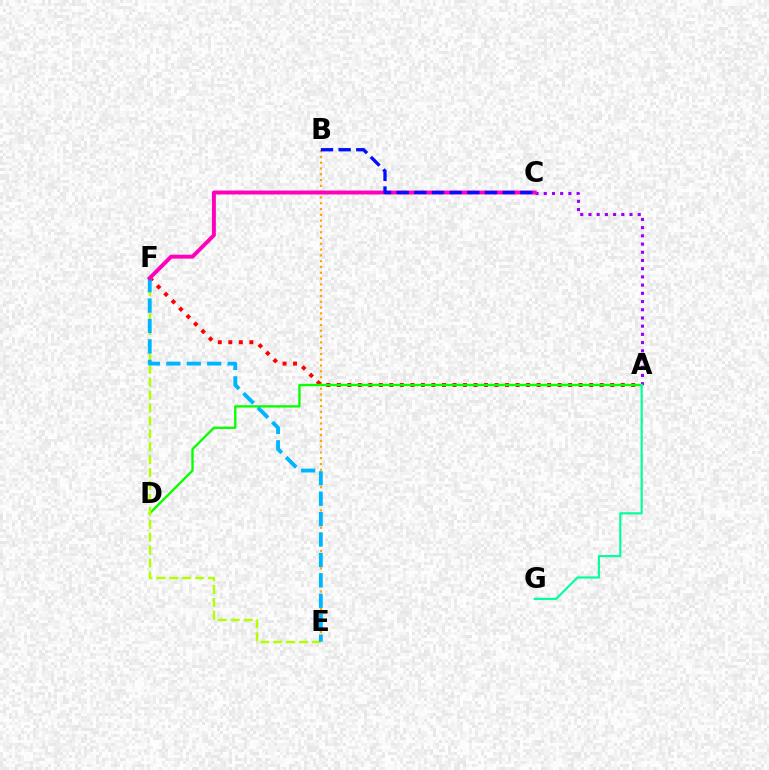{('A', 'C'): [{'color': '#9b00ff', 'line_style': 'dotted', 'thickness': 2.23}], ('B', 'E'): [{'color': '#ffa500', 'line_style': 'dotted', 'thickness': 1.57}], ('A', 'F'): [{'color': '#ff0000', 'line_style': 'dotted', 'thickness': 2.86}], ('A', 'D'): [{'color': '#08ff00', 'line_style': 'solid', 'thickness': 1.69}], ('E', 'F'): [{'color': '#b3ff00', 'line_style': 'dashed', 'thickness': 1.75}, {'color': '#00b5ff', 'line_style': 'dashed', 'thickness': 2.77}], ('C', 'F'): [{'color': '#ff00bd', 'line_style': 'solid', 'thickness': 2.83}], ('B', 'C'): [{'color': '#0010ff', 'line_style': 'dashed', 'thickness': 2.4}], ('A', 'G'): [{'color': '#00ff9d', 'line_style': 'solid', 'thickness': 1.55}]}